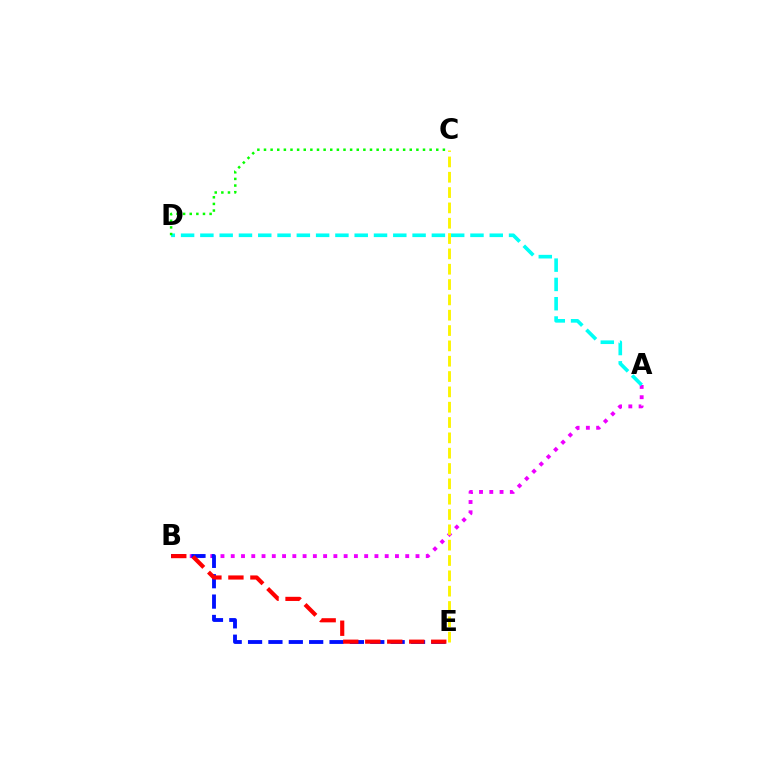{('A', 'B'): [{'color': '#ee00ff', 'line_style': 'dotted', 'thickness': 2.79}], ('B', 'E'): [{'color': '#0010ff', 'line_style': 'dashed', 'thickness': 2.77}, {'color': '#ff0000', 'line_style': 'dashed', 'thickness': 2.99}], ('A', 'D'): [{'color': '#00fff6', 'line_style': 'dashed', 'thickness': 2.62}], ('C', 'E'): [{'color': '#fcf500', 'line_style': 'dashed', 'thickness': 2.08}], ('C', 'D'): [{'color': '#08ff00', 'line_style': 'dotted', 'thickness': 1.8}]}